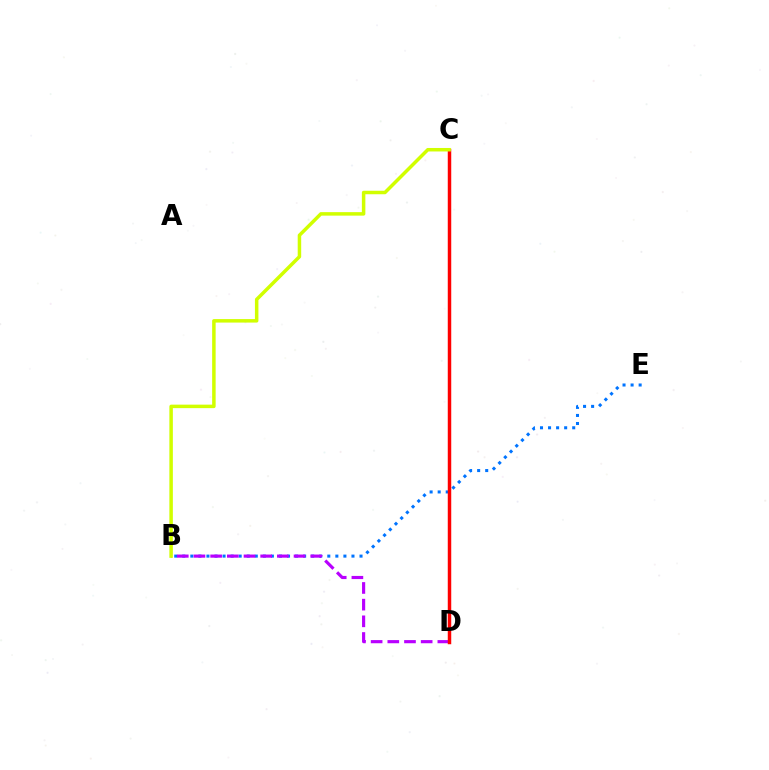{('C', 'D'): [{'color': '#00ff5c', 'line_style': 'dotted', 'thickness': 1.83}, {'color': '#ff0000', 'line_style': 'solid', 'thickness': 2.5}], ('B', 'E'): [{'color': '#0074ff', 'line_style': 'dotted', 'thickness': 2.19}], ('B', 'D'): [{'color': '#b900ff', 'line_style': 'dashed', 'thickness': 2.27}], ('B', 'C'): [{'color': '#d1ff00', 'line_style': 'solid', 'thickness': 2.52}]}